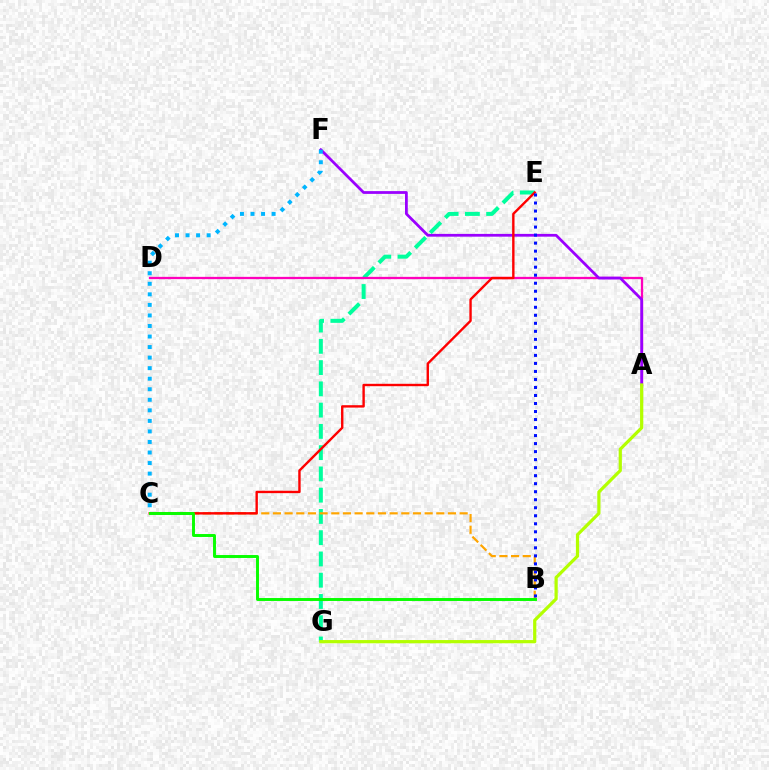{('E', 'G'): [{'color': '#00ff9d', 'line_style': 'dashed', 'thickness': 2.89}], ('B', 'C'): [{'color': '#ffa500', 'line_style': 'dashed', 'thickness': 1.59}, {'color': '#08ff00', 'line_style': 'solid', 'thickness': 2.11}], ('A', 'D'): [{'color': '#ff00bd', 'line_style': 'solid', 'thickness': 1.64}], ('A', 'F'): [{'color': '#9b00ff', 'line_style': 'solid', 'thickness': 1.99}], ('C', 'E'): [{'color': '#ff0000', 'line_style': 'solid', 'thickness': 1.72}], ('A', 'G'): [{'color': '#b3ff00', 'line_style': 'solid', 'thickness': 2.31}], ('B', 'E'): [{'color': '#0010ff', 'line_style': 'dotted', 'thickness': 2.18}], ('C', 'F'): [{'color': '#00b5ff', 'line_style': 'dotted', 'thickness': 2.87}]}